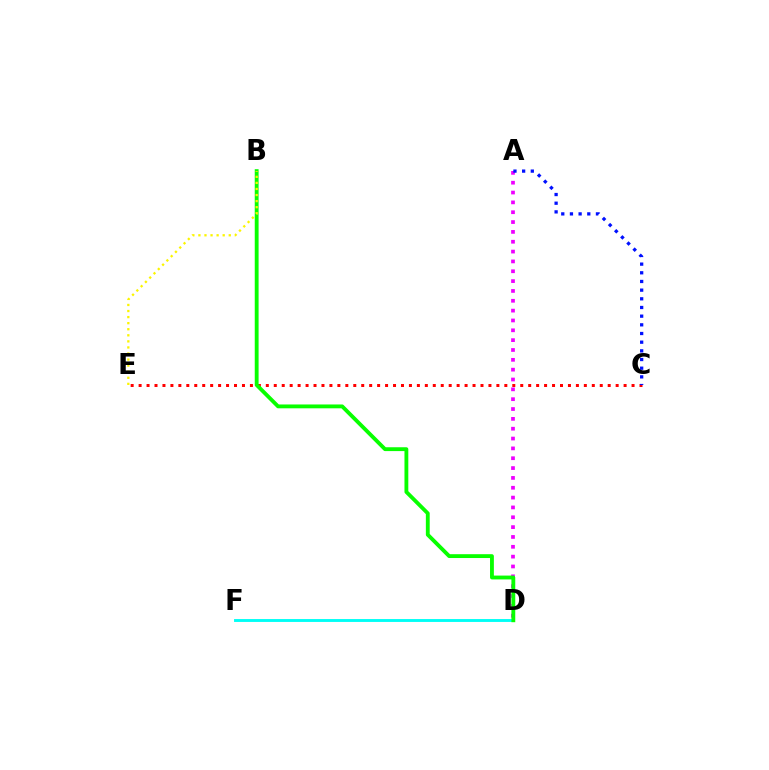{('A', 'D'): [{'color': '#ee00ff', 'line_style': 'dotted', 'thickness': 2.67}], ('D', 'F'): [{'color': '#00fff6', 'line_style': 'solid', 'thickness': 2.08}], ('C', 'E'): [{'color': '#ff0000', 'line_style': 'dotted', 'thickness': 2.16}], ('B', 'D'): [{'color': '#08ff00', 'line_style': 'solid', 'thickness': 2.77}], ('B', 'E'): [{'color': '#fcf500', 'line_style': 'dotted', 'thickness': 1.65}], ('A', 'C'): [{'color': '#0010ff', 'line_style': 'dotted', 'thickness': 2.36}]}